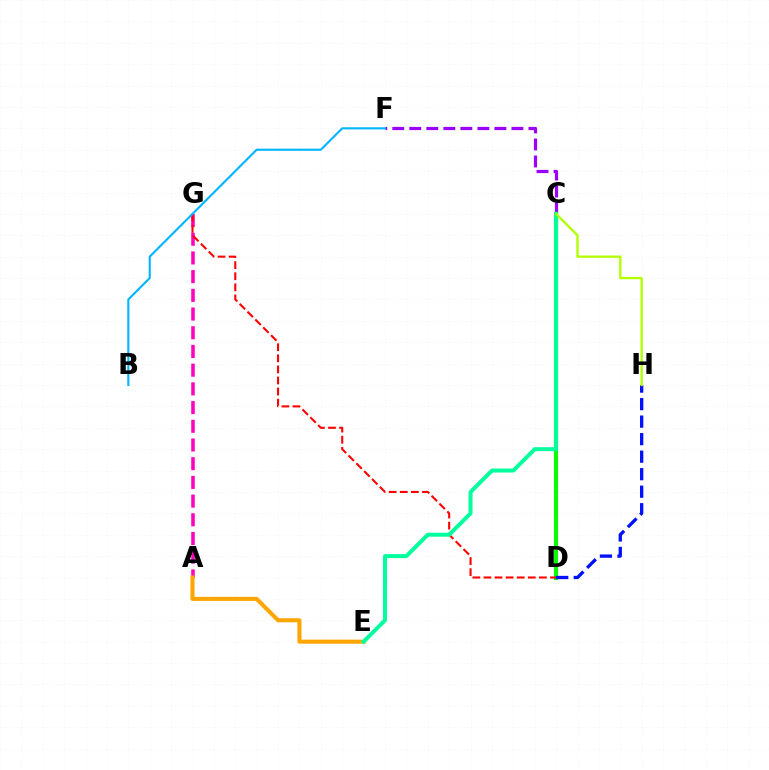{('C', 'F'): [{'color': '#9b00ff', 'line_style': 'dashed', 'thickness': 2.31}], ('A', 'G'): [{'color': '#ff00bd', 'line_style': 'dashed', 'thickness': 2.54}], ('C', 'D'): [{'color': '#08ff00', 'line_style': 'solid', 'thickness': 2.93}], ('D', 'G'): [{'color': '#ff0000', 'line_style': 'dashed', 'thickness': 1.51}], ('A', 'E'): [{'color': '#ffa500', 'line_style': 'solid', 'thickness': 2.92}], ('B', 'F'): [{'color': '#00b5ff', 'line_style': 'solid', 'thickness': 1.52}], ('D', 'H'): [{'color': '#0010ff', 'line_style': 'dashed', 'thickness': 2.38}], ('C', 'E'): [{'color': '#00ff9d', 'line_style': 'solid', 'thickness': 2.86}], ('C', 'H'): [{'color': '#b3ff00', 'line_style': 'solid', 'thickness': 1.67}]}